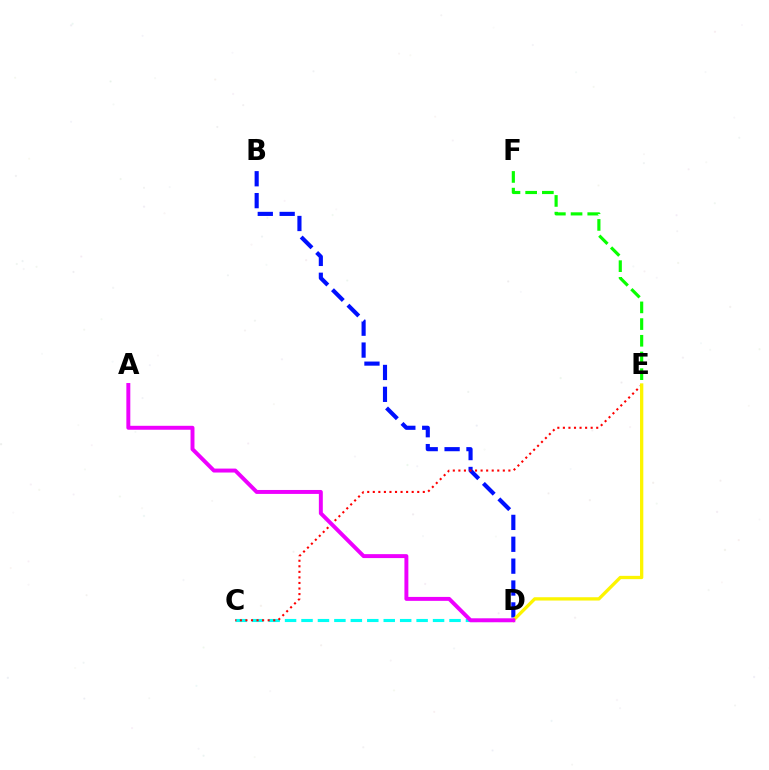{('E', 'F'): [{'color': '#08ff00', 'line_style': 'dashed', 'thickness': 2.27}], ('C', 'D'): [{'color': '#00fff6', 'line_style': 'dashed', 'thickness': 2.23}], ('B', 'D'): [{'color': '#0010ff', 'line_style': 'dashed', 'thickness': 2.97}], ('C', 'E'): [{'color': '#ff0000', 'line_style': 'dotted', 'thickness': 1.51}], ('D', 'E'): [{'color': '#fcf500', 'line_style': 'solid', 'thickness': 2.37}], ('A', 'D'): [{'color': '#ee00ff', 'line_style': 'solid', 'thickness': 2.84}]}